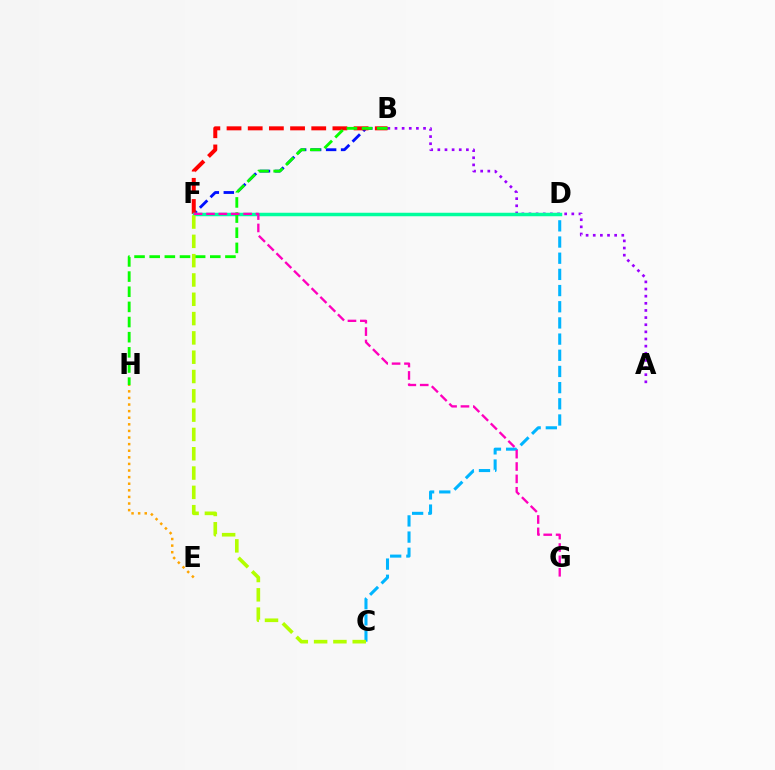{('A', 'B'): [{'color': '#9b00ff', 'line_style': 'dotted', 'thickness': 1.94}], ('B', 'F'): [{'color': '#0010ff', 'line_style': 'dashed', 'thickness': 2.04}, {'color': '#ff0000', 'line_style': 'dashed', 'thickness': 2.88}], ('C', 'D'): [{'color': '#00b5ff', 'line_style': 'dashed', 'thickness': 2.2}], ('D', 'F'): [{'color': '#00ff9d', 'line_style': 'solid', 'thickness': 2.51}], ('B', 'H'): [{'color': '#08ff00', 'line_style': 'dashed', 'thickness': 2.06}], ('C', 'F'): [{'color': '#b3ff00', 'line_style': 'dashed', 'thickness': 2.62}], ('E', 'H'): [{'color': '#ffa500', 'line_style': 'dotted', 'thickness': 1.79}], ('F', 'G'): [{'color': '#ff00bd', 'line_style': 'dashed', 'thickness': 1.68}]}